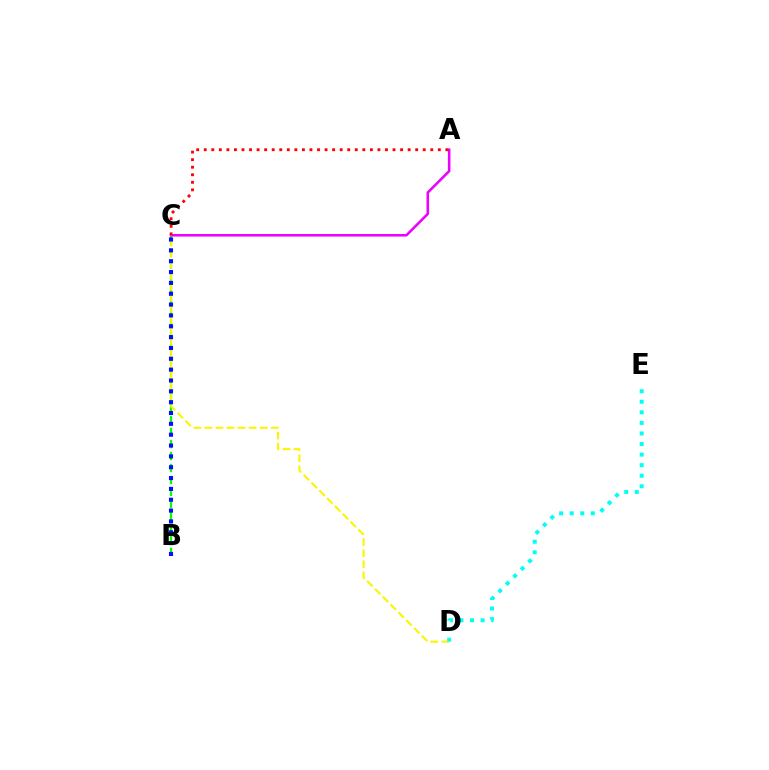{('B', 'C'): [{'color': '#08ff00', 'line_style': 'dashed', 'thickness': 1.63}, {'color': '#0010ff', 'line_style': 'dotted', 'thickness': 2.95}], ('A', 'C'): [{'color': '#ee00ff', 'line_style': 'solid', 'thickness': 1.84}, {'color': '#ff0000', 'line_style': 'dotted', 'thickness': 2.05}], ('C', 'D'): [{'color': '#fcf500', 'line_style': 'dashed', 'thickness': 1.5}], ('D', 'E'): [{'color': '#00fff6', 'line_style': 'dotted', 'thickness': 2.87}]}